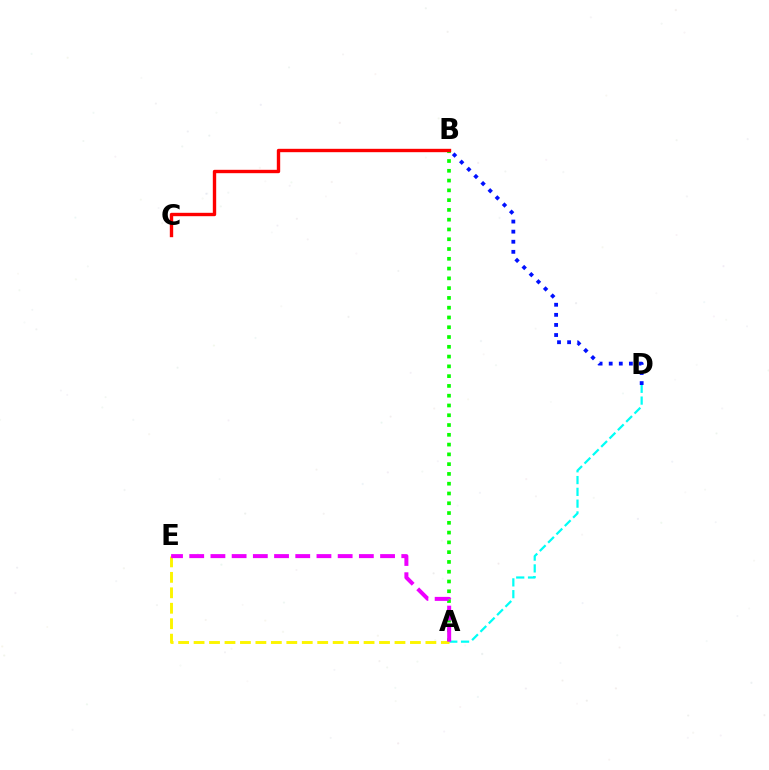{('B', 'D'): [{'color': '#0010ff', 'line_style': 'dotted', 'thickness': 2.74}], ('A', 'B'): [{'color': '#08ff00', 'line_style': 'dotted', 'thickness': 2.66}], ('B', 'C'): [{'color': '#ff0000', 'line_style': 'solid', 'thickness': 2.43}], ('A', 'D'): [{'color': '#00fff6', 'line_style': 'dashed', 'thickness': 1.6}], ('A', 'E'): [{'color': '#fcf500', 'line_style': 'dashed', 'thickness': 2.1}, {'color': '#ee00ff', 'line_style': 'dashed', 'thickness': 2.88}]}